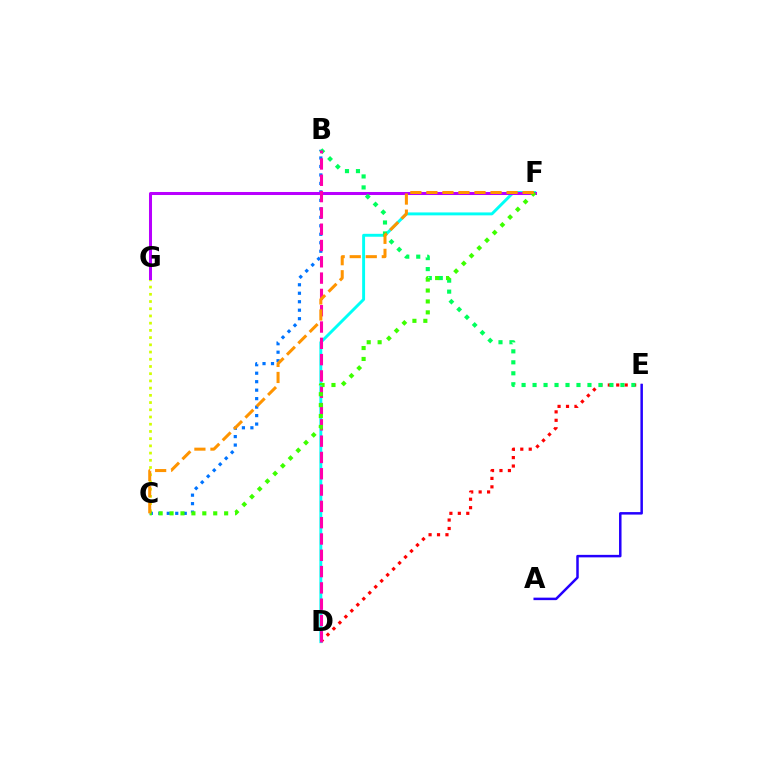{('D', 'E'): [{'color': '#ff0000', 'line_style': 'dotted', 'thickness': 2.29}], ('D', 'F'): [{'color': '#00fff6', 'line_style': 'solid', 'thickness': 2.1}], ('C', 'G'): [{'color': '#d1ff00', 'line_style': 'dotted', 'thickness': 1.96}], ('B', 'C'): [{'color': '#0074ff', 'line_style': 'dotted', 'thickness': 2.3}], ('F', 'G'): [{'color': '#b900ff', 'line_style': 'solid', 'thickness': 2.18}], ('B', 'E'): [{'color': '#00ff5c', 'line_style': 'dotted', 'thickness': 2.98}], ('B', 'D'): [{'color': '#ff00ac', 'line_style': 'dashed', 'thickness': 2.21}], ('A', 'E'): [{'color': '#2500ff', 'line_style': 'solid', 'thickness': 1.8}], ('C', 'F'): [{'color': '#3dff00', 'line_style': 'dotted', 'thickness': 2.97}, {'color': '#ff9400', 'line_style': 'dashed', 'thickness': 2.18}]}